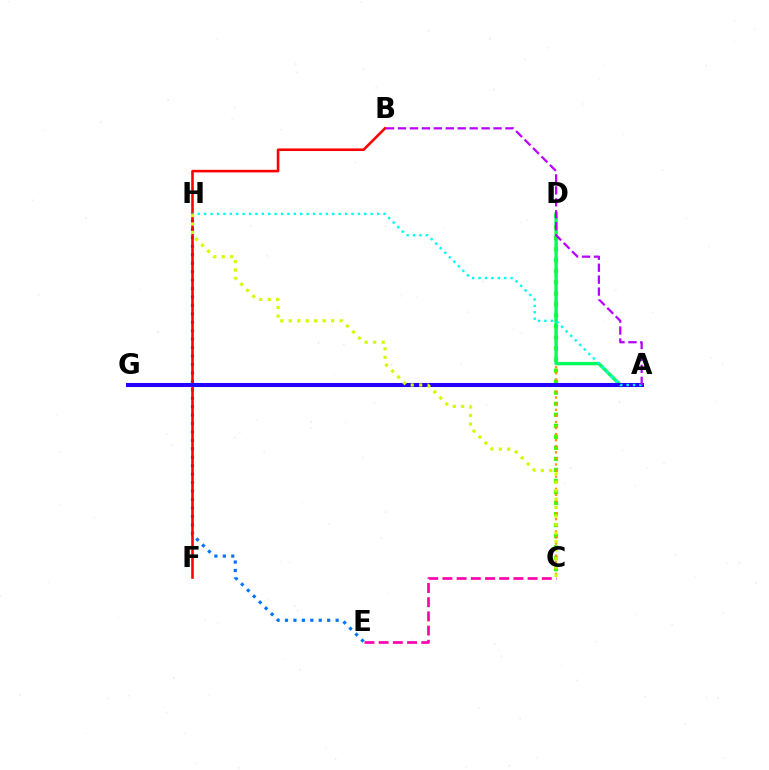{('E', 'H'): [{'color': '#0074ff', 'line_style': 'dotted', 'thickness': 2.29}], ('C', 'D'): [{'color': '#3dff00', 'line_style': 'dotted', 'thickness': 3.0}, {'color': '#ff9400', 'line_style': 'dotted', 'thickness': 1.65}], ('B', 'F'): [{'color': '#ff0000', 'line_style': 'solid', 'thickness': 1.86}], ('A', 'D'): [{'color': '#00ff5c', 'line_style': 'solid', 'thickness': 2.44}], ('A', 'G'): [{'color': '#2500ff', 'line_style': 'solid', 'thickness': 2.92}], ('A', 'H'): [{'color': '#00fff6', 'line_style': 'dotted', 'thickness': 1.74}], ('C', 'E'): [{'color': '#ff00ac', 'line_style': 'dashed', 'thickness': 1.93}], ('C', 'H'): [{'color': '#d1ff00', 'line_style': 'dotted', 'thickness': 2.3}], ('A', 'B'): [{'color': '#b900ff', 'line_style': 'dashed', 'thickness': 1.62}]}